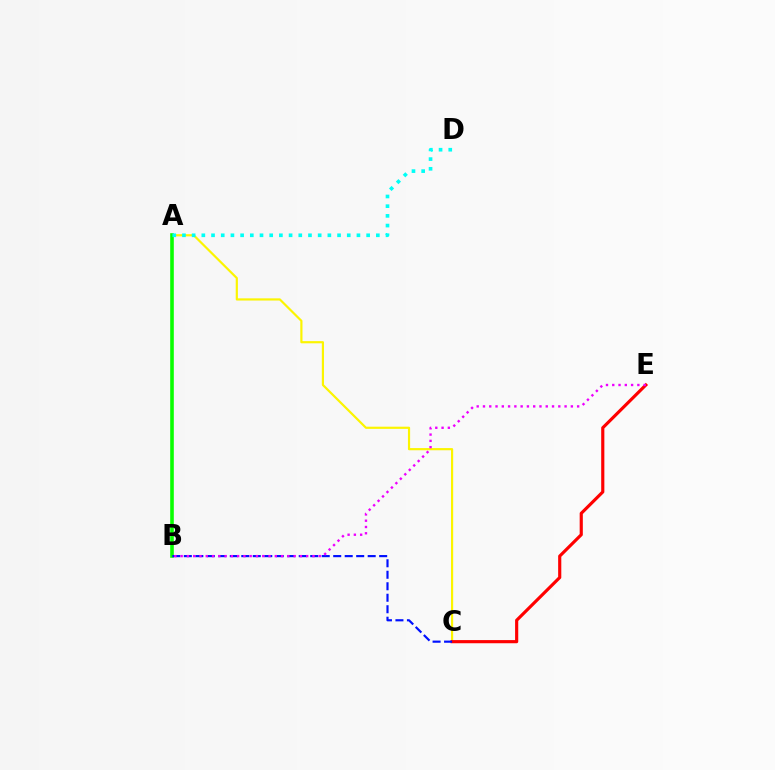{('A', 'C'): [{'color': '#fcf500', 'line_style': 'solid', 'thickness': 1.57}], ('A', 'B'): [{'color': '#08ff00', 'line_style': 'solid', 'thickness': 2.59}], ('C', 'E'): [{'color': '#ff0000', 'line_style': 'solid', 'thickness': 2.27}], ('B', 'C'): [{'color': '#0010ff', 'line_style': 'dashed', 'thickness': 1.56}], ('B', 'E'): [{'color': '#ee00ff', 'line_style': 'dotted', 'thickness': 1.71}], ('A', 'D'): [{'color': '#00fff6', 'line_style': 'dotted', 'thickness': 2.63}]}